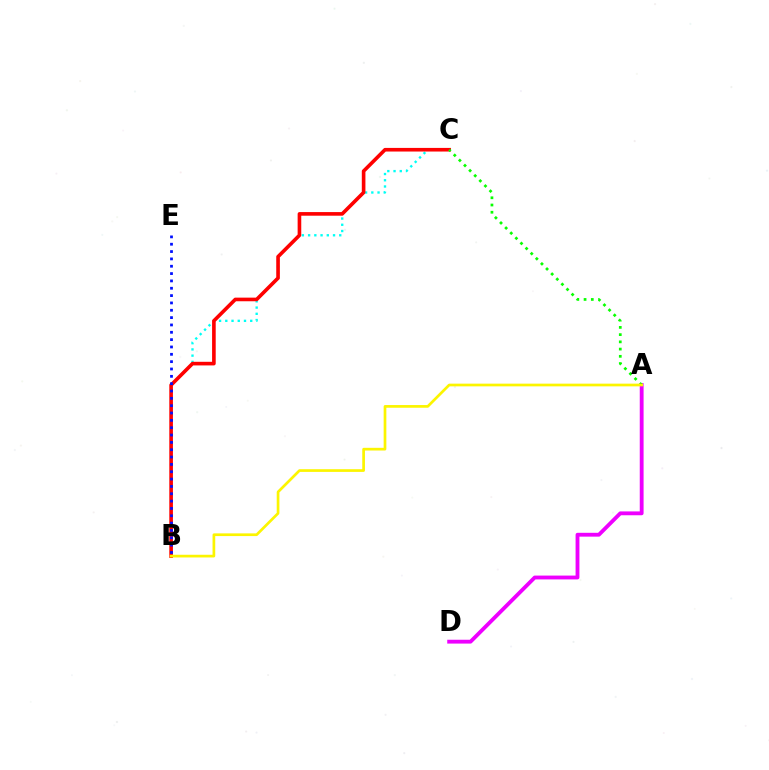{('B', 'C'): [{'color': '#00fff6', 'line_style': 'dotted', 'thickness': 1.69}, {'color': '#ff0000', 'line_style': 'solid', 'thickness': 2.61}], ('A', 'D'): [{'color': '#ee00ff', 'line_style': 'solid', 'thickness': 2.76}], ('B', 'E'): [{'color': '#0010ff', 'line_style': 'dotted', 'thickness': 1.99}], ('A', 'C'): [{'color': '#08ff00', 'line_style': 'dotted', 'thickness': 1.97}], ('A', 'B'): [{'color': '#fcf500', 'line_style': 'solid', 'thickness': 1.94}]}